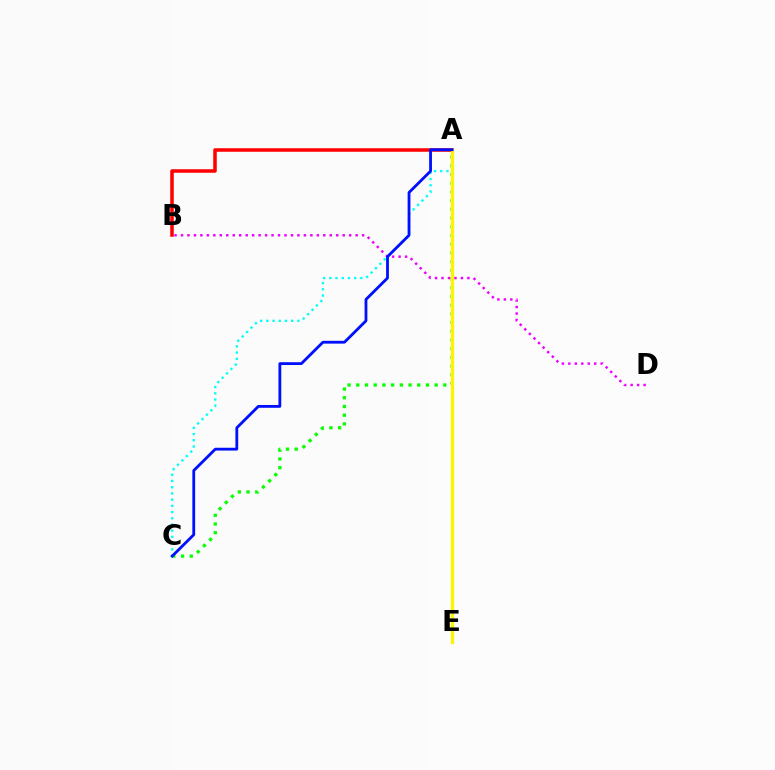{('A', 'B'): [{'color': '#ff0000', 'line_style': 'solid', 'thickness': 2.54}], ('A', 'C'): [{'color': '#00fff6', 'line_style': 'dotted', 'thickness': 1.69}, {'color': '#08ff00', 'line_style': 'dotted', 'thickness': 2.37}, {'color': '#0010ff', 'line_style': 'solid', 'thickness': 2.03}], ('B', 'D'): [{'color': '#ee00ff', 'line_style': 'dotted', 'thickness': 1.76}], ('A', 'E'): [{'color': '#fcf500', 'line_style': 'solid', 'thickness': 2.37}]}